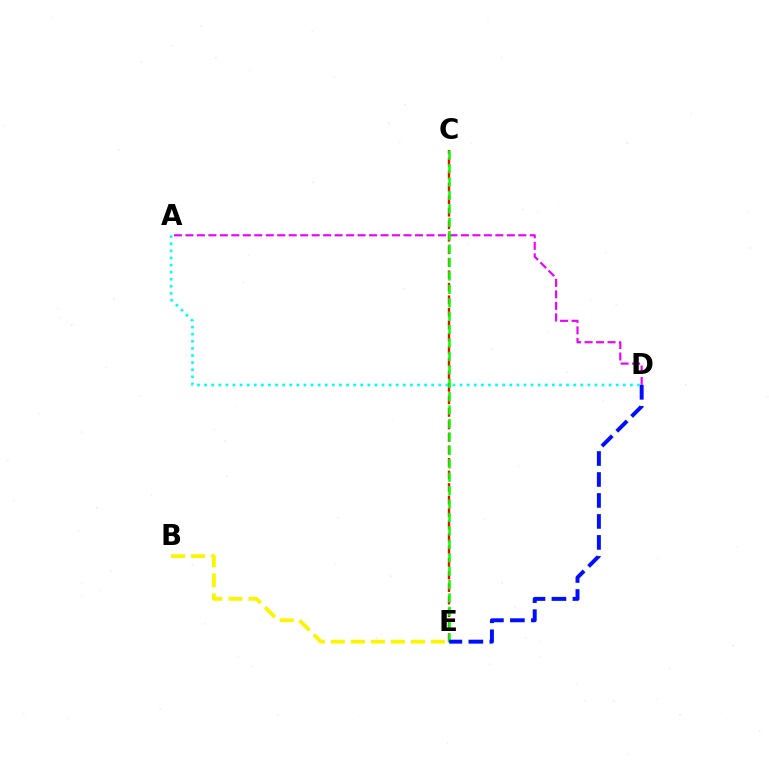{('A', 'D'): [{'color': '#ee00ff', 'line_style': 'dashed', 'thickness': 1.56}, {'color': '#00fff6', 'line_style': 'dotted', 'thickness': 1.93}], ('C', 'E'): [{'color': '#ff0000', 'line_style': 'dashed', 'thickness': 1.7}, {'color': '#08ff00', 'line_style': 'dashed', 'thickness': 1.82}], ('B', 'E'): [{'color': '#fcf500', 'line_style': 'dashed', 'thickness': 2.72}], ('D', 'E'): [{'color': '#0010ff', 'line_style': 'dashed', 'thickness': 2.85}]}